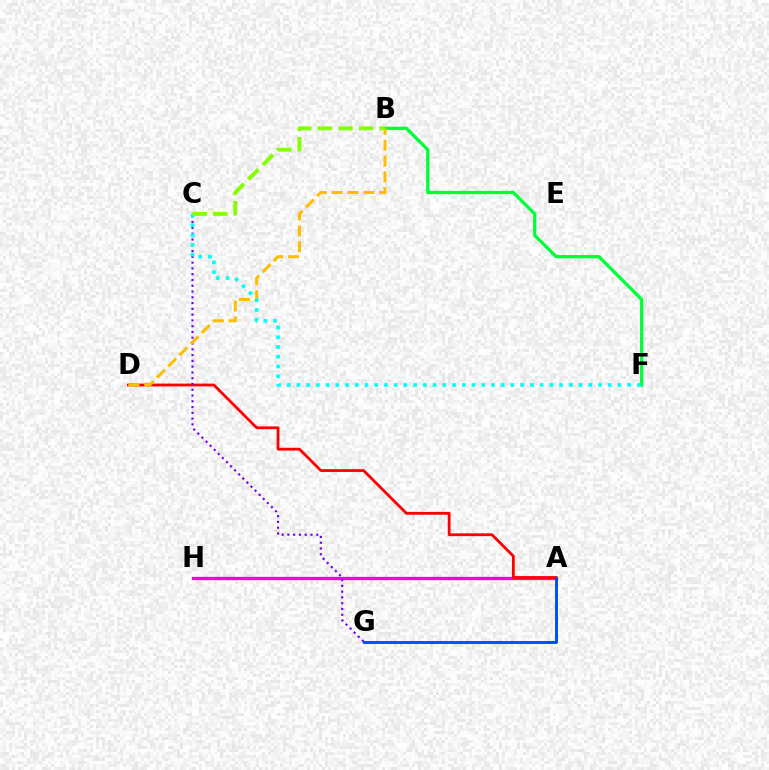{('A', 'H'): [{'color': '#ff00cf', 'line_style': 'solid', 'thickness': 2.37}], ('A', 'D'): [{'color': '#ff0000', 'line_style': 'solid', 'thickness': 2.01}], ('C', 'G'): [{'color': '#7200ff', 'line_style': 'dotted', 'thickness': 1.57}], ('A', 'G'): [{'color': '#004bff', 'line_style': 'solid', 'thickness': 2.09}], ('B', 'F'): [{'color': '#00ff39', 'line_style': 'solid', 'thickness': 2.35}], ('B', 'D'): [{'color': '#ffbd00', 'line_style': 'dashed', 'thickness': 2.15}], ('C', 'F'): [{'color': '#00fff6', 'line_style': 'dotted', 'thickness': 2.64}], ('B', 'C'): [{'color': '#84ff00', 'line_style': 'dashed', 'thickness': 2.8}]}